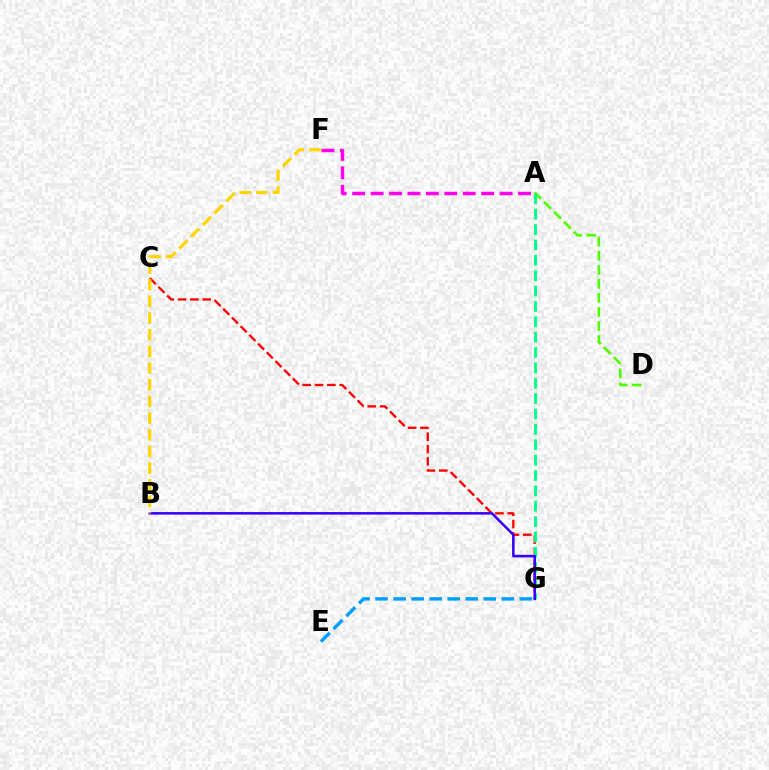{('A', 'D'): [{'color': '#4fff00', 'line_style': 'dashed', 'thickness': 1.91}], ('C', 'G'): [{'color': '#ff0000', 'line_style': 'dashed', 'thickness': 1.67}], ('E', 'G'): [{'color': '#009eff', 'line_style': 'dashed', 'thickness': 2.45}], ('A', 'G'): [{'color': '#00ff86', 'line_style': 'dashed', 'thickness': 2.09}], ('B', 'G'): [{'color': '#3700ff', 'line_style': 'solid', 'thickness': 1.82}], ('A', 'F'): [{'color': '#ff00ed', 'line_style': 'dashed', 'thickness': 2.5}], ('B', 'F'): [{'color': '#ffd500', 'line_style': 'dashed', 'thickness': 2.27}]}